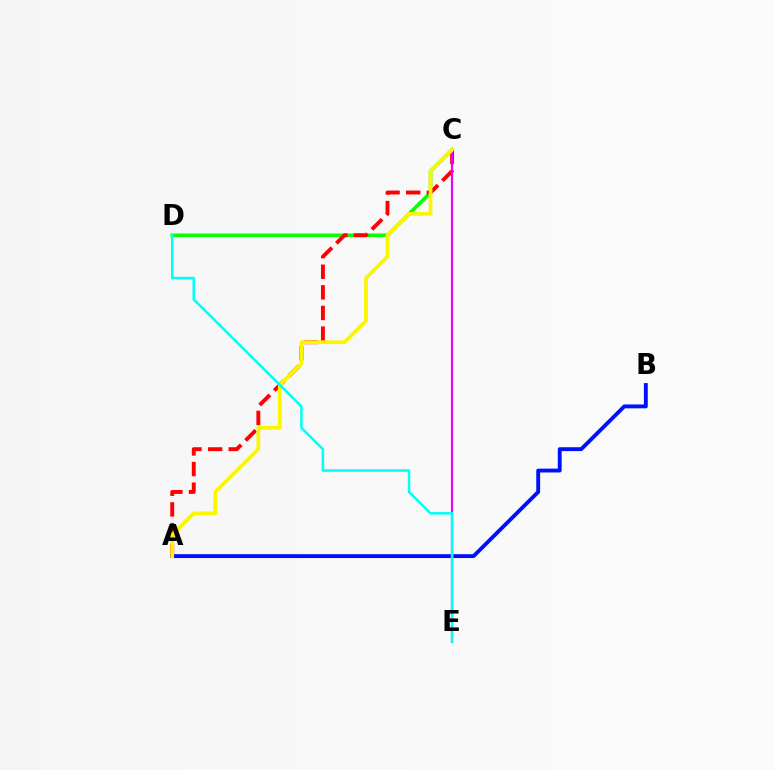{('C', 'D'): [{'color': '#08ff00', 'line_style': 'solid', 'thickness': 2.58}], ('A', 'B'): [{'color': '#0010ff', 'line_style': 'solid', 'thickness': 2.78}], ('A', 'C'): [{'color': '#ff0000', 'line_style': 'dashed', 'thickness': 2.8}, {'color': '#fcf500', 'line_style': 'solid', 'thickness': 2.67}], ('C', 'E'): [{'color': '#ee00ff', 'line_style': 'solid', 'thickness': 1.55}], ('D', 'E'): [{'color': '#00fff6', 'line_style': 'solid', 'thickness': 1.82}]}